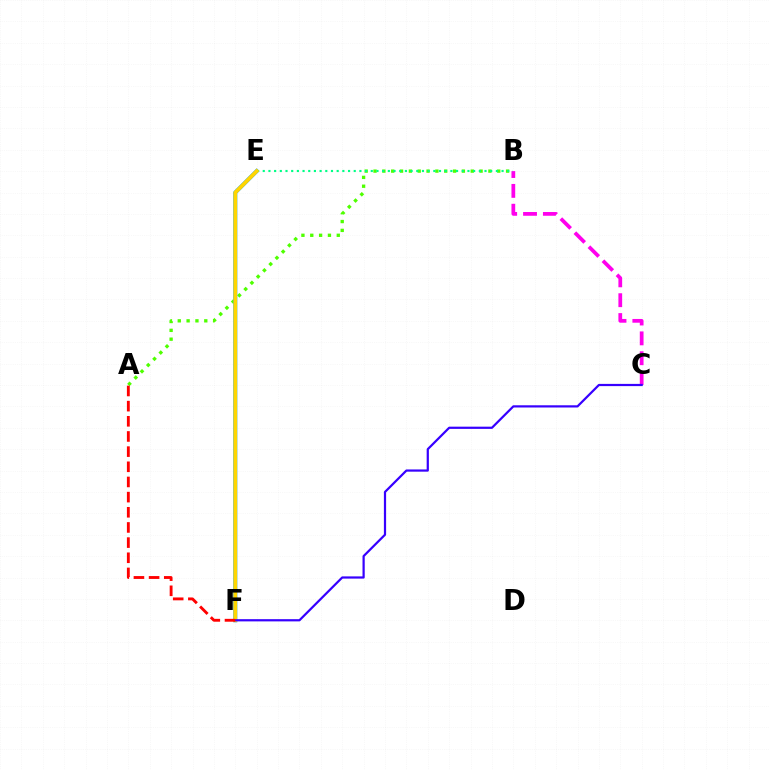{('A', 'B'): [{'color': '#4fff00', 'line_style': 'dotted', 'thickness': 2.4}], ('E', 'F'): [{'color': '#009eff', 'line_style': 'solid', 'thickness': 2.87}, {'color': '#ffd500', 'line_style': 'solid', 'thickness': 2.7}], ('B', 'C'): [{'color': '#ff00ed', 'line_style': 'dashed', 'thickness': 2.7}], ('B', 'E'): [{'color': '#00ff86', 'line_style': 'dotted', 'thickness': 1.54}], ('C', 'F'): [{'color': '#3700ff', 'line_style': 'solid', 'thickness': 1.6}], ('A', 'F'): [{'color': '#ff0000', 'line_style': 'dashed', 'thickness': 2.06}]}